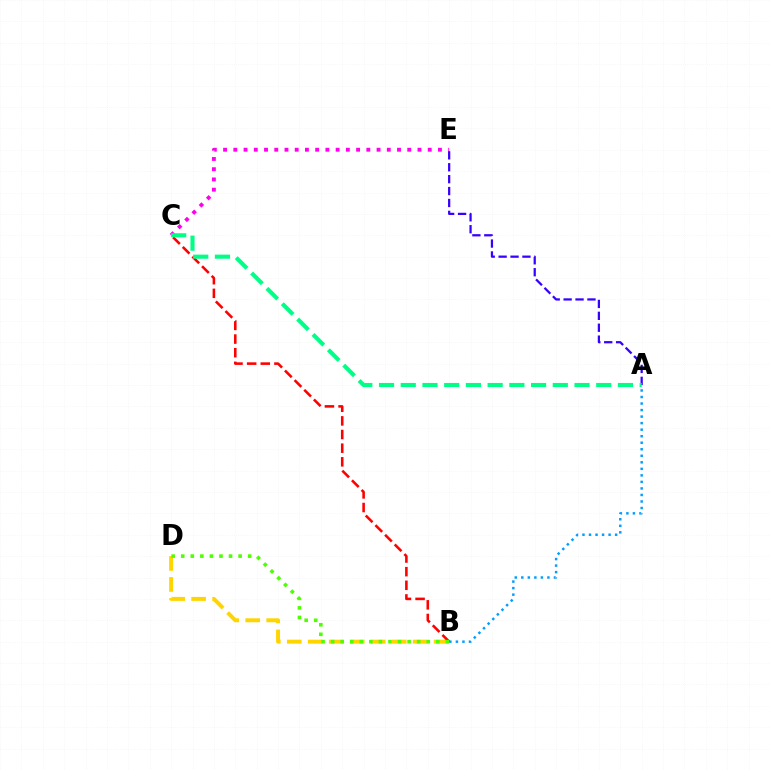{('C', 'E'): [{'color': '#ff00ed', 'line_style': 'dotted', 'thickness': 2.78}], ('B', 'D'): [{'color': '#ffd500', 'line_style': 'dashed', 'thickness': 2.85}, {'color': '#4fff00', 'line_style': 'dotted', 'thickness': 2.6}], ('B', 'C'): [{'color': '#ff0000', 'line_style': 'dashed', 'thickness': 1.85}], ('A', 'E'): [{'color': '#3700ff', 'line_style': 'dashed', 'thickness': 1.62}], ('A', 'B'): [{'color': '#009eff', 'line_style': 'dotted', 'thickness': 1.77}], ('A', 'C'): [{'color': '#00ff86', 'line_style': 'dashed', 'thickness': 2.95}]}